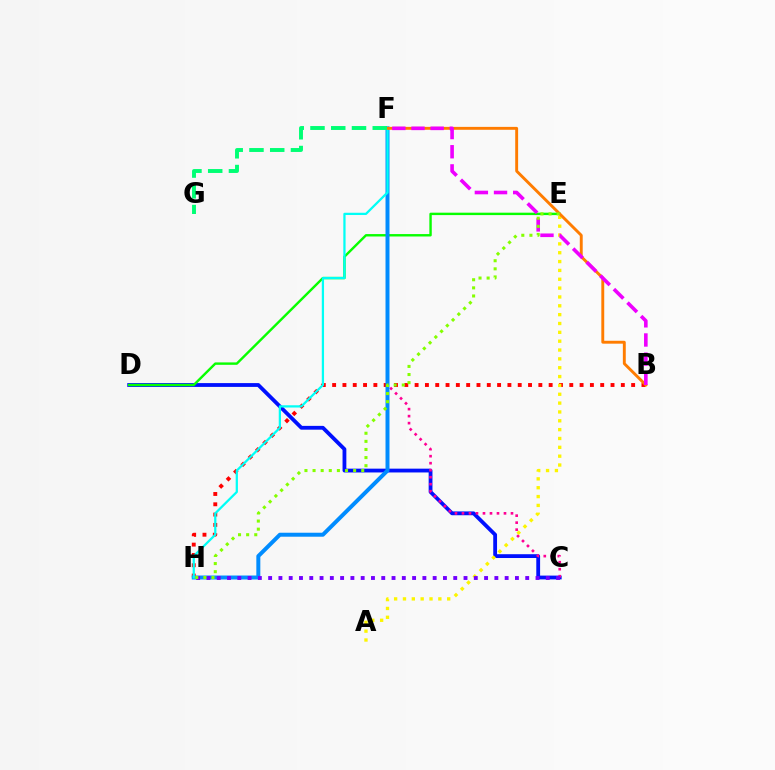{('C', 'D'): [{'color': '#0010ff', 'line_style': 'solid', 'thickness': 2.74}], ('C', 'F'): [{'color': '#ff0094', 'line_style': 'dotted', 'thickness': 1.9}], ('B', 'H'): [{'color': '#ff0000', 'line_style': 'dotted', 'thickness': 2.8}], ('D', 'E'): [{'color': '#08ff00', 'line_style': 'solid', 'thickness': 1.73}], ('F', 'H'): [{'color': '#008cff', 'line_style': 'solid', 'thickness': 2.87}, {'color': '#00fff6', 'line_style': 'solid', 'thickness': 1.62}], ('A', 'E'): [{'color': '#fcf500', 'line_style': 'dotted', 'thickness': 2.4}], ('B', 'F'): [{'color': '#ff7c00', 'line_style': 'solid', 'thickness': 2.09}, {'color': '#ee00ff', 'line_style': 'dashed', 'thickness': 2.6}], ('F', 'G'): [{'color': '#00ff74', 'line_style': 'dashed', 'thickness': 2.82}], ('C', 'H'): [{'color': '#7200ff', 'line_style': 'dotted', 'thickness': 2.79}], ('E', 'H'): [{'color': '#84ff00', 'line_style': 'dotted', 'thickness': 2.2}]}